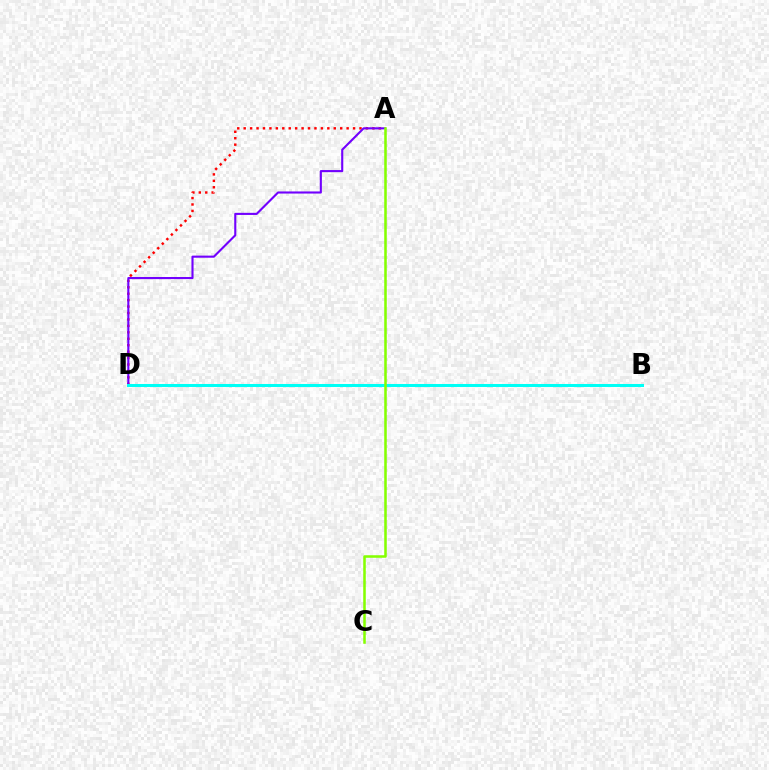{('A', 'D'): [{'color': '#ff0000', 'line_style': 'dotted', 'thickness': 1.75}, {'color': '#7200ff', 'line_style': 'solid', 'thickness': 1.52}], ('B', 'D'): [{'color': '#00fff6', 'line_style': 'solid', 'thickness': 2.18}], ('A', 'C'): [{'color': '#84ff00', 'line_style': 'solid', 'thickness': 1.83}]}